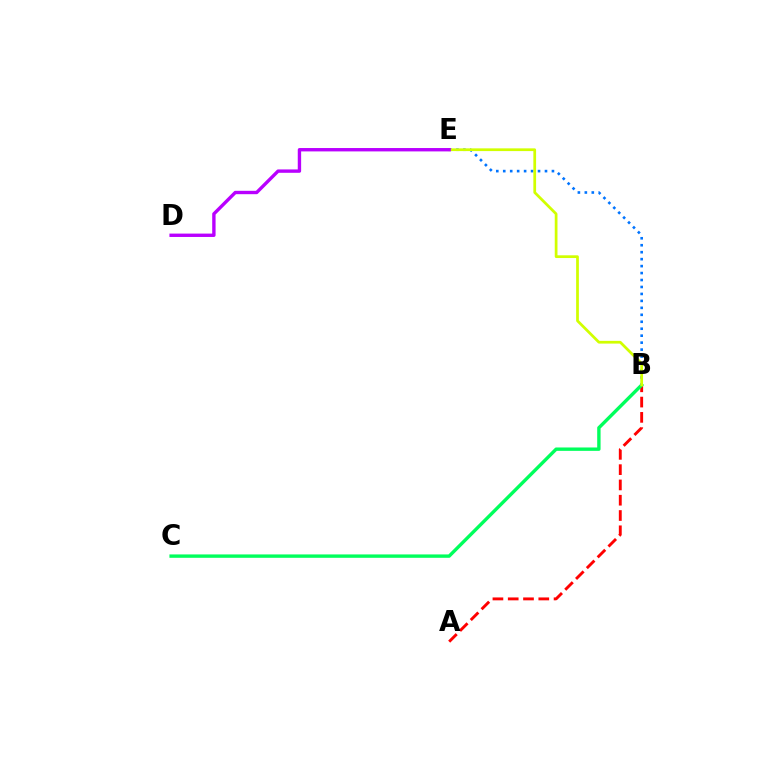{('A', 'B'): [{'color': '#ff0000', 'line_style': 'dashed', 'thickness': 2.08}], ('B', 'C'): [{'color': '#00ff5c', 'line_style': 'solid', 'thickness': 2.43}], ('B', 'E'): [{'color': '#0074ff', 'line_style': 'dotted', 'thickness': 1.89}, {'color': '#d1ff00', 'line_style': 'solid', 'thickness': 1.97}], ('D', 'E'): [{'color': '#b900ff', 'line_style': 'solid', 'thickness': 2.43}]}